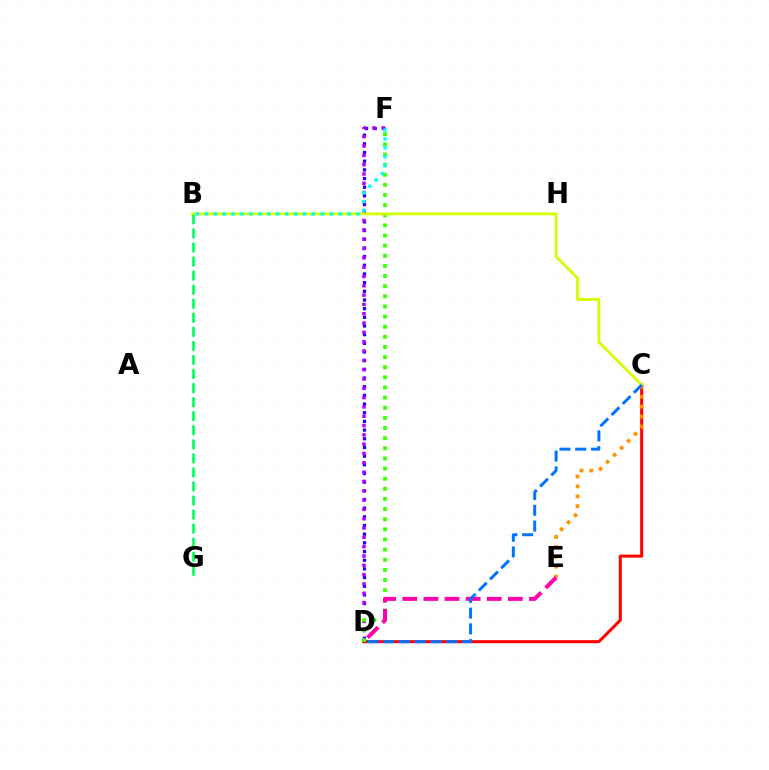{('D', 'F'): [{'color': '#2500ff', 'line_style': 'dotted', 'thickness': 2.36}, {'color': '#b900ff', 'line_style': 'dotted', 'thickness': 2.53}, {'color': '#3dff00', 'line_style': 'dotted', 'thickness': 2.75}], ('C', 'D'): [{'color': '#ff0000', 'line_style': 'solid', 'thickness': 2.18}, {'color': '#0074ff', 'line_style': 'dashed', 'thickness': 2.14}], ('B', 'C'): [{'color': '#d1ff00', 'line_style': 'solid', 'thickness': 2.0}], ('B', 'G'): [{'color': '#00ff5c', 'line_style': 'dashed', 'thickness': 1.91}], ('C', 'E'): [{'color': '#ff9400', 'line_style': 'dotted', 'thickness': 2.69}], ('B', 'F'): [{'color': '#00fff6', 'line_style': 'dotted', 'thickness': 2.43}], ('D', 'E'): [{'color': '#ff00ac', 'line_style': 'dashed', 'thickness': 2.87}]}